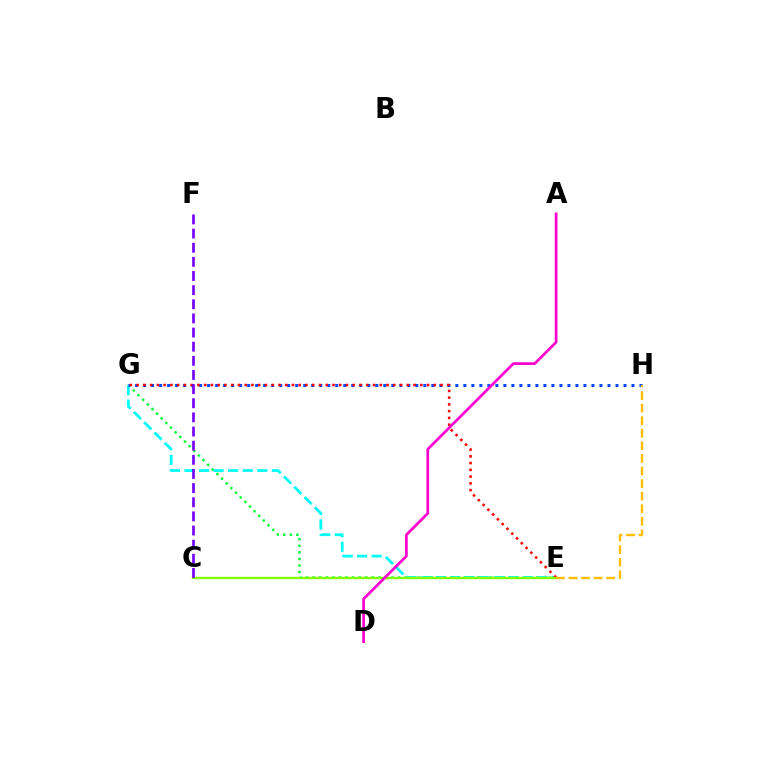{('E', 'G'): [{'color': '#00ff39', 'line_style': 'dotted', 'thickness': 1.78}, {'color': '#00fff6', 'line_style': 'dashed', 'thickness': 1.98}, {'color': '#ff0000', 'line_style': 'dotted', 'thickness': 1.83}], ('G', 'H'): [{'color': '#004bff', 'line_style': 'dotted', 'thickness': 2.18}], ('C', 'E'): [{'color': '#84ff00', 'line_style': 'solid', 'thickness': 1.69}], ('C', 'F'): [{'color': '#7200ff', 'line_style': 'dashed', 'thickness': 1.92}], ('A', 'D'): [{'color': '#ff00cf', 'line_style': 'solid', 'thickness': 1.95}], ('E', 'H'): [{'color': '#ffbd00', 'line_style': 'dashed', 'thickness': 1.71}]}